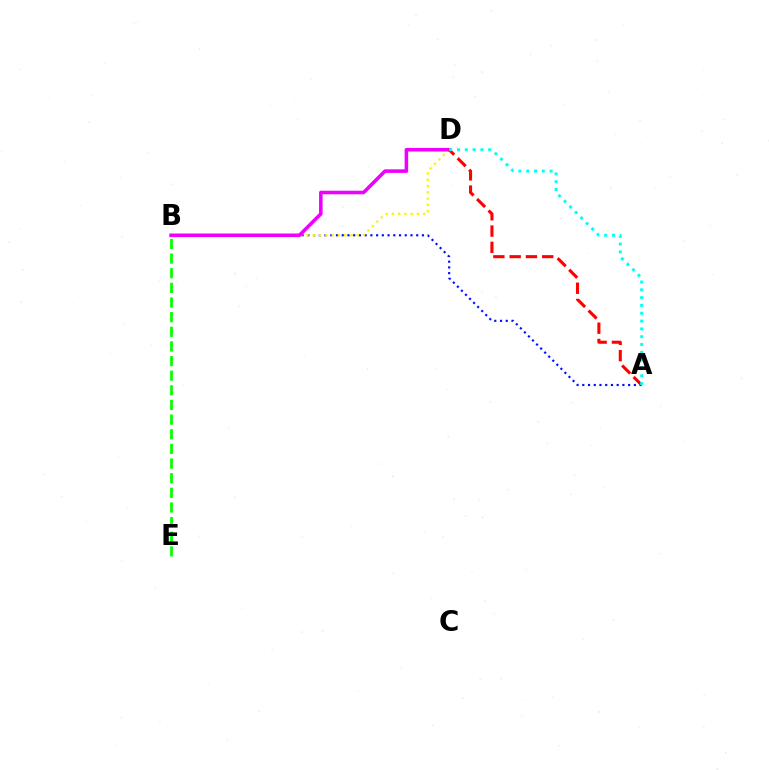{('A', 'B'): [{'color': '#0010ff', 'line_style': 'dotted', 'thickness': 1.56}], ('B', 'D'): [{'color': '#fcf500', 'line_style': 'dotted', 'thickness': 1.71}, {'color': '#ee00ff', 'line_style': 'solid', 'thickness': 2.57}], ('A', 'D'): [{'color': '#ff0000', 'line_style': 'dashed', 'thickness': 2.21}, {'color': '#00fff6', 'line_style': 'dotted', 'thickness': 2.12}], ('B', 'E'): [{'color': '#08ff00', 'line_style': 'dashed', 'thickness': 1.99}]}